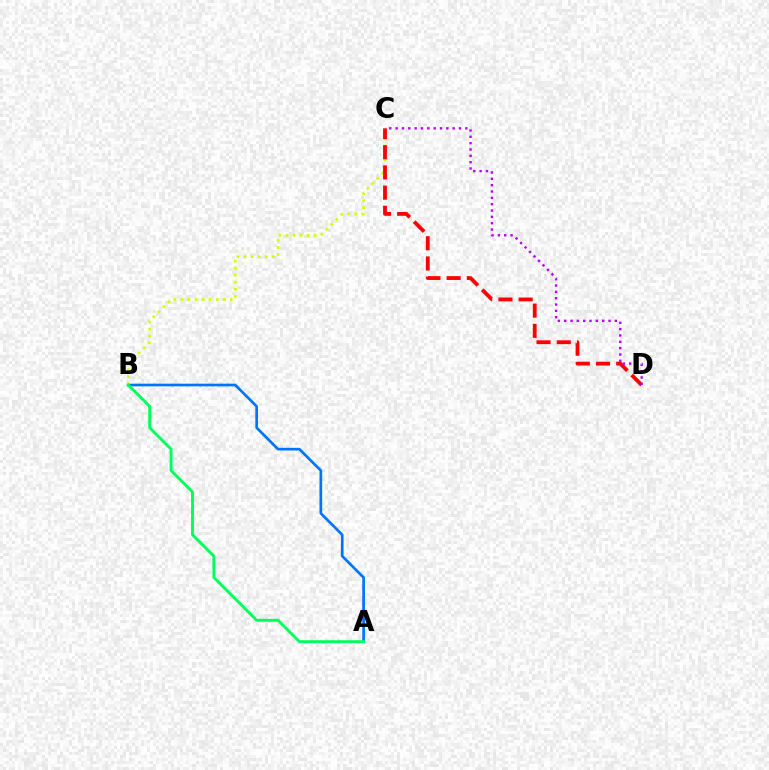{('A', 'B'): [{'color': '#0074ff', 'line_style': 'solid', 'thickness': 1.94}, {'color': '#00ff5c', 'line_style': 'solid', 'thickness': 2.09}], ('B', 'C'): [{'color': '#d1ff00', 'line_style': 'dotted', 'thickness': 1.92}], ('C', 'D'): [{'color': '#ff0000', 'line_style': 'dashed', 'thickness': 2.75}, {'color': '#b900ff', 'line_style': 'dotted', 'thickness': 1.72}]}